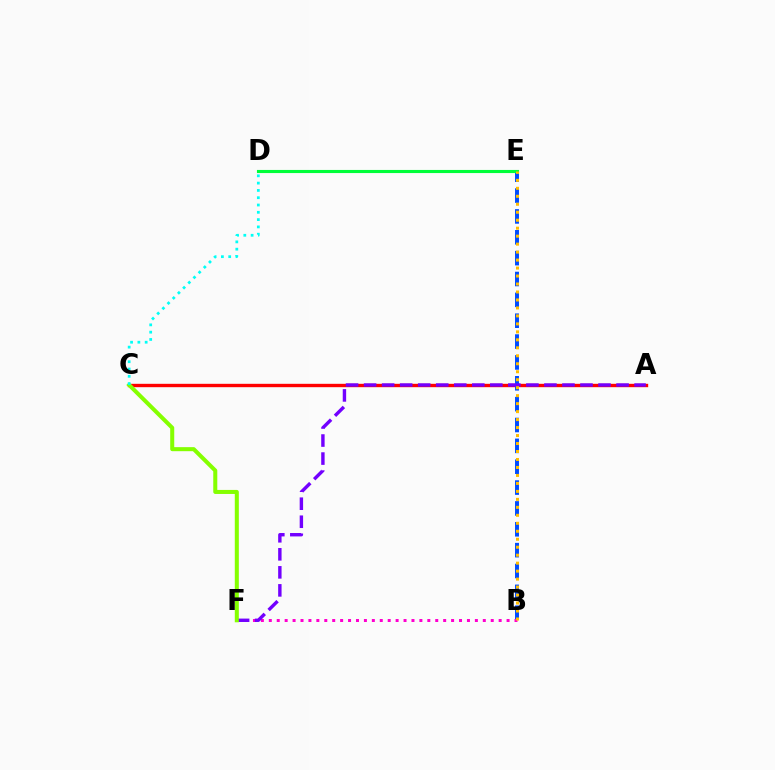{('A', 'C'): [{'color': '#ff0000', 'line_style': 'solid', 'thickness': 2.42}], ('B', 'E'): [{'color': '#004bff', 'line_style': 'dashed', 'thickness': 2.83}, {'color': '#ffbd00', 'line_style': 'dotted', 'thickness': 2.17}], ('B', 'F'): [{'color': '#ff00cf', 'line_style': 'dotted', 'thickness': 2.15}], ('A', 'F'): [{'color': '#7200ff', 'line_style': 'dashed', 'thickness': 2.45}], ('D', 'E'): [{'color': '#00ff39', 'line_style': 'solid', 'thickness': 2.24}], ('C', 'F'): [{'color': '#84ff00', 'line_style': 'solid', 'thickness': 2.9}], ('C', 'D'): [{'color': '#00fff6', 'line_style': 'dotted', 'thickness': 1.98}]}